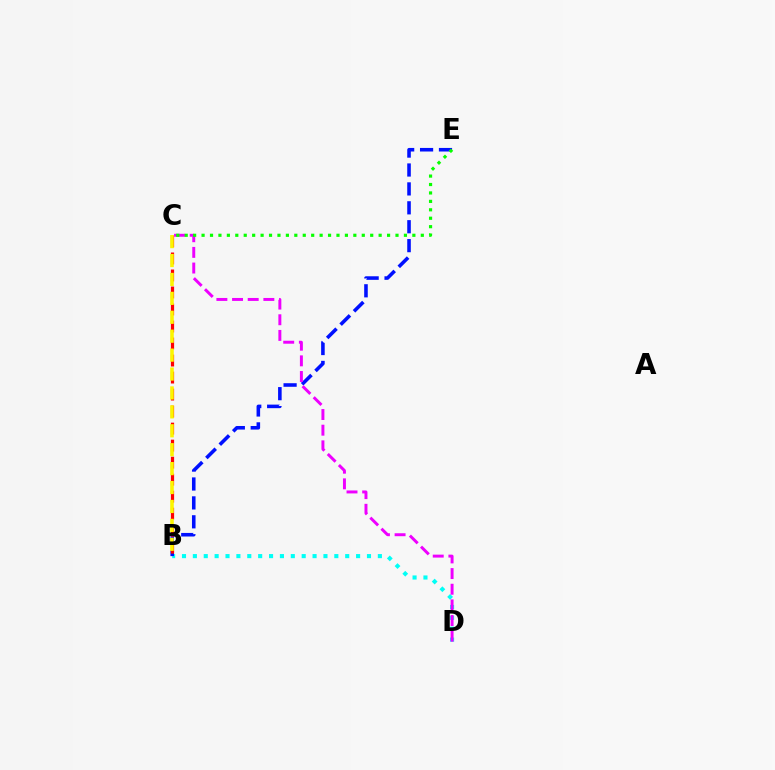{('B', 'D'): [{'color': '#00fff6', 'line_style': 'dotted', 'thickness': 2.96}], ('B', 'E'): [{'color': '#0010ff', 'line_style': 'dashed', 'thickness': 2.57}], ('B', 'C'): [{'color': '#ff0000', 'line_style': 'dashed', 'thickness': 2.31}, {'color': '#fcf500', 'line_style': 'dashed', 'thickness': 2.57}], ('C', 'D'): [{'color': '#ee00ff', 'line_style': 'dashed', 'thickness': 2.13}], ('C', 'E'): [{'color': '#08ff00', 'line_style': 'dotted', 'thickness': 2.29}]}